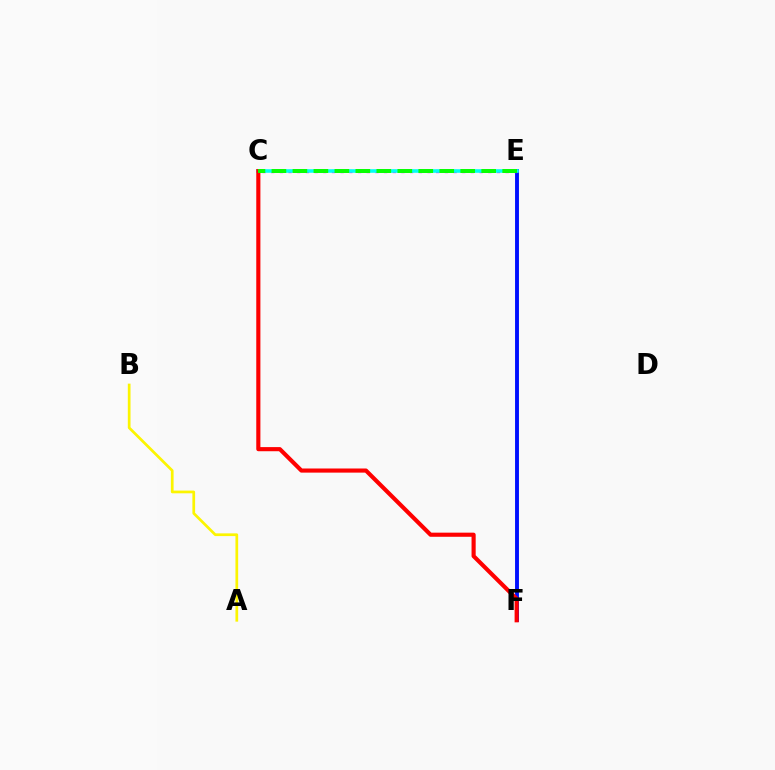{('A', 'B'): [{'color': '#fcf500', 'line_style': 'solid', 'thickness': 1.96}], ('E', 'F'): [{'color': '#0010ff', 'line_style': 'solid', 'thickness': 2.8}], ('C', 'E'): [{'color': '#ee00ff', 'line_style': 'dotted', 'thickness': 2.36}, {'color': '#00fff6', 'line_style': 'solid', 'thickness': 2.58}, {'color': '#08ff00', 'line_style': 'dashed', 'thickness': 2.85}], ('C', 'F'): [{'color': '#ff0000', 'line_style': 'solid', 'thickness': 2.97}]}